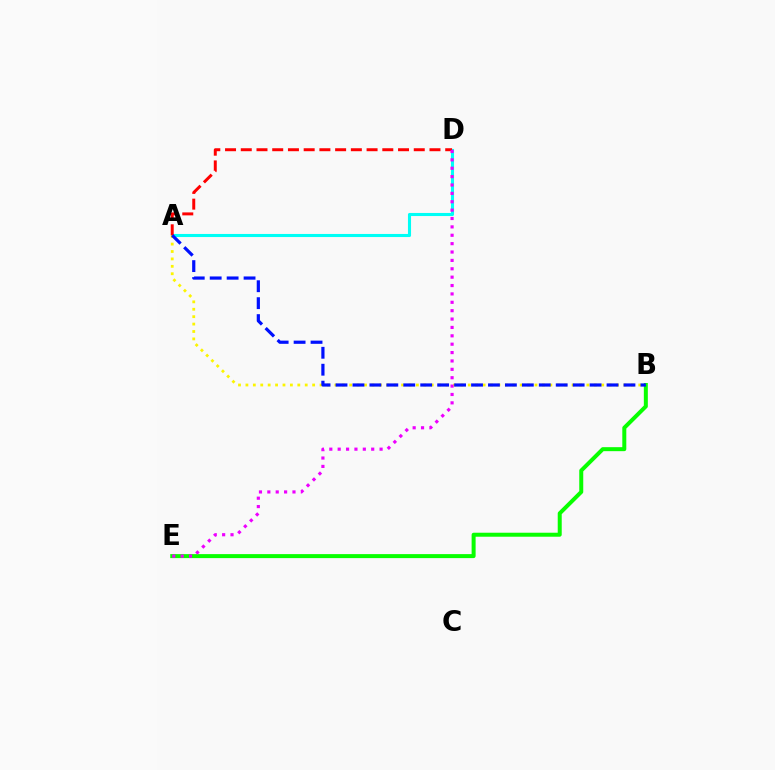{('A', 'D'): [{'color': '#00fff6', 'line_style': 'solid', 'thickness': 2.22}, {'color': '#ff0000', 'line_style': 'dashed', 'thickness': 2.14}], ('A', 'B'): [{'color': '#fcf500', 'line_style': 'dotted', 'thickness': 2.01}, {'color': '#0010ff', 'line_style': 'dashed', 'thickness': 2.3}], ('B', 'E'): [{'color': '#08ff00', 'line_style': 'solid', 'thickness': 2.87}], ('D', 'E'): [{'color': '#ee00ff', 'line_style': 'dotted', 'thickness': 2.28}]}